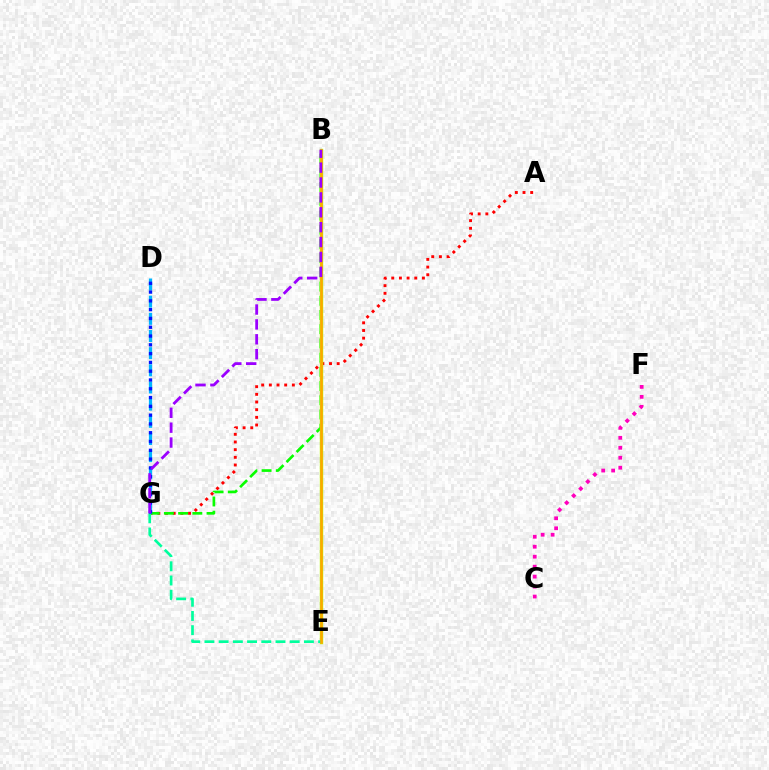{('A', 'G'): [{'color': '#ff0000', 'line_style': 'dotted', 'thickness': 2.08}], ('B', 'G'): [{'color': '#08ff00', 'line_style': 'dashed', 'thickness': 1.93}, {'color': '#9b00ff', 'line_style': 'dashed', 'thickness': 2.02}], ('D', 'G'): [{'color': '#00b5ff', 'line_style': 'dashed', 'thickness': 2.33}, {'color': '#0010ff', 'line_style': 'dotted', 'thickness': 2.39}], ('B', 'E'): [{'color': '#b3ff00', 'line_style': 'solid', 'thickness': 2.45}, {'color': '#ffa500', 'line_style': 'solid', 'thickness': 1.81}], ('C', 'F'): [{'color': '#ff00bd', 'line_style': 'dotted', 'thickness': 2.71}], ('E', 'G'): [{'color': '#00ff9d', 'line_style': 'dashed', 'thickness': 1.93}]}